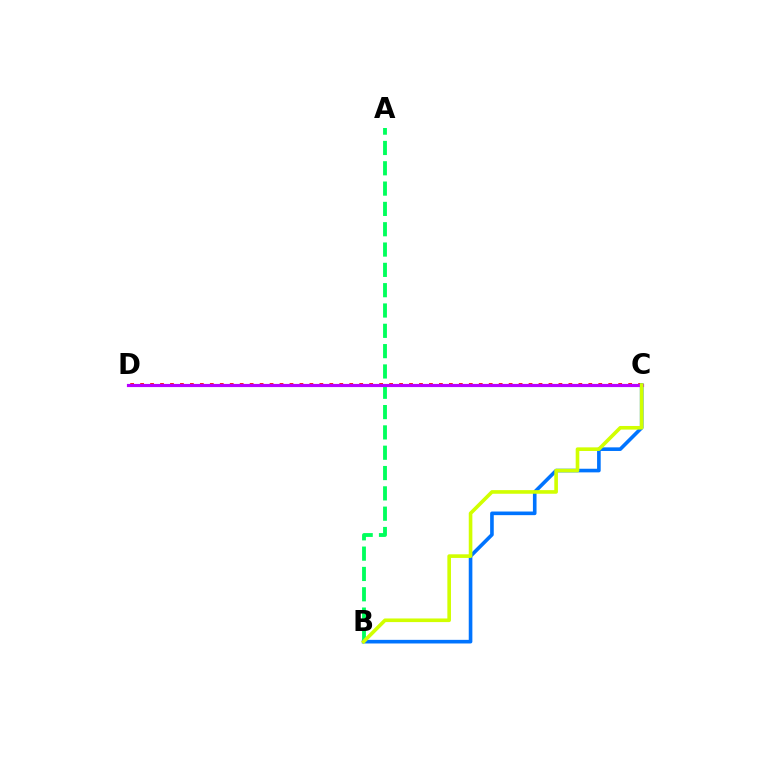{('C', 'D'): [{'color': '#ff0000', 'line_style': 'dotted', 'thickness': 2.71}, {'color': '#b900ff', 'line_style': 'solid', 'thickness': 2.27}], ('A', 'B'): [{'color': '#00ff5c', 'line_style': 'dashed', 'thickness': 2.76}], ('B', 'C'): [{'color': '#0074ff', 'line_style': 'solid', 'thickness': 2.61}, {'color': '#d1ff00', 'line_style': 'solid', 'thickness': 2.61}]}